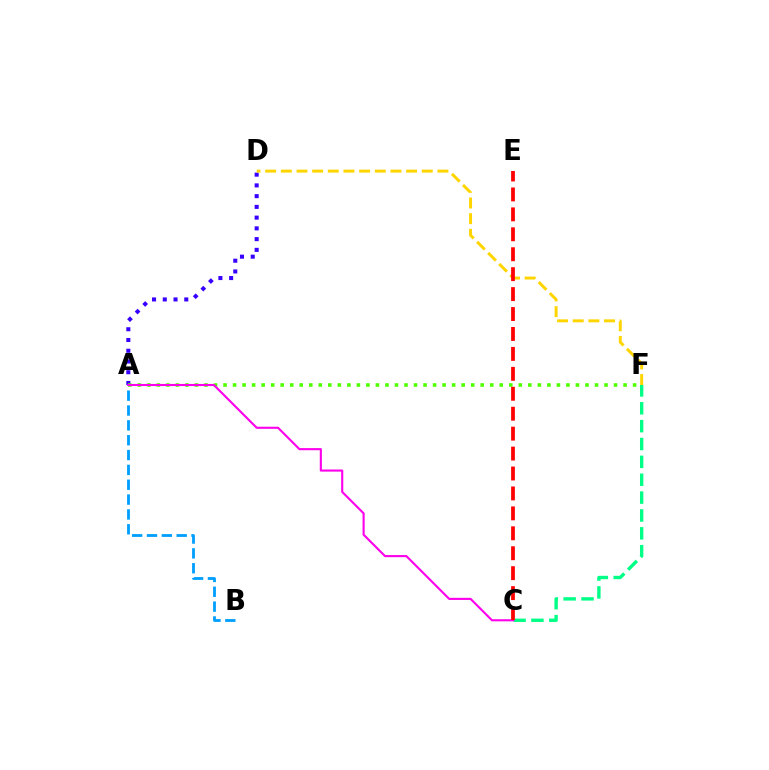{('A', 'D'): [{'color': '#3700ff', 'line_style': 'dotted', 'thickness': 2.92}], ('A', 'B'): [{'color': '#009eff', 'line_style': 'dashed', 'thickness': 2.02}], ('D', 'F'): [{'color': '#ffd500', 'line_style': 'dashed', 'thickness': 2.13}], ('C', 'F'): [{'color': '#00ff86', 'line_style': 'dashed', 'thickness': 2.43}], ('A', 'F'): [{'color': '#4fff00', 'line_style': 'dotted', 'thickness': 2.59}], ('A', 'C'): [{'color': '#ff00ed', 'line_style': 'solid', 'thickness': 1.52}], ('C', 'E'): [{'color': '#ff0000', 'line_style': 'dashed', 'thickness': 2.71}]}